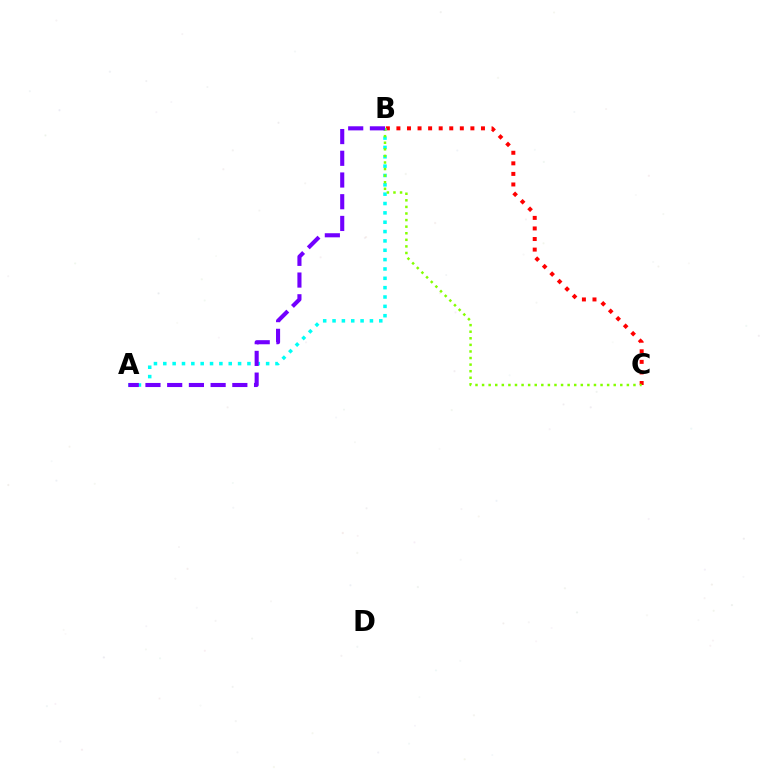{('B', 'C'): [{'color': '#ff0000', 'line_style': 'dotted', 'thickness': 2.87}, {'color': '#84ff00', 'line_style': 'dotted', 'thickness': 1.79}], ('A', 'B'): [{'color': '#00fff6', 'line_style': 'dotted', 'thickness': 2.54}, {'color': '#7200ff', 'line_style': 'dashed', 'thickness': 2.95}]}